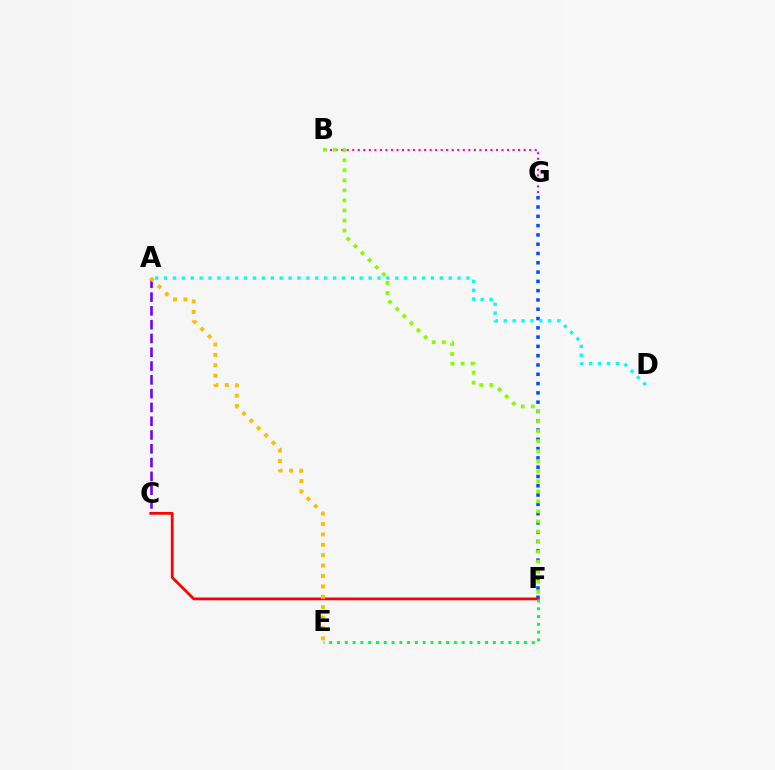{('F', 'G'): [{'color': '#004bff', 'line_style': 'dotted', 'thickness': 2.52}], ('B', 'G'): [{'color': '#ff00cf', 'line_style': 'dotted', 'thickness': 1.5}], ('C', 'F'): [{'color': '#ff0000', 'line_style': 'solid', 'thickness': 1.99}], ('A', 'D'): [{'color': '#00fff6', 'line_style': 'dotted', 'thickness': 2.42}], ('E', 'F'): [{'color': '#00ff39', 'line_style': 'dotted', 'thickness': 2.12}], ('A', 'C'): [{'color': '#7200ff', 'line_style': 'dashed', 'thickness': 1.87}], ('A', 'E'): [{'color': '#ffbd00', 'line_style': 'dotted', 'thickness': 2.82}], ('B', 'F'): [{'color': '#84ff00', 'line_style': 'dotted', 'thickness': 2.73}]}